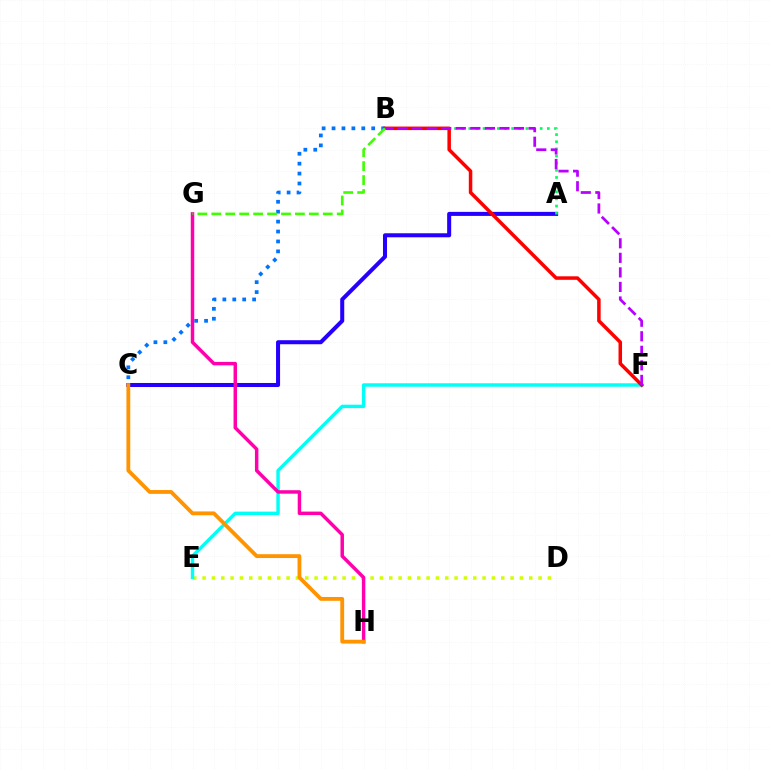{('D', 'E'): [{'color': '#d1ff00', 'line_style': 'dotted', 'thickness': 2.54}], ('A', 'C'): [{'color': '#2500ff', 'line_style': 'solid', 'thickness': 2.9}], ('B', 'C'): [{'color': '#0074ff', 'line_style': 'dotted', 'thickness': 2.69}], ('A', 'B'): [{'color': '#00ff5c', 'line_style': 'dotted', 'thickness': 1.94}], ('E', 'F'): [{'color': '#00fff6', 'line_style': 'solid', 'thickness': 2.47}], ('B', 'F'): [{'color': '#ff0000', 'line_style': 'solid', 'thickness': 2.53}, {'color': '#b900ff', 'line_style': 'dashed', 'thickness': 1.98}], ('G', 'H'): [{'color': '#ff00ac', 'line_style': 'solid', 'thickness': 2.5}], ('C', 'H'): [{'color': '#ff9400', 'line_style': 'solid', 'thickness': 2.75}], ('B', 'G'): [{'color': '#3dff00', 'line_style': 'dashed', 'thickness': 1.89}]}